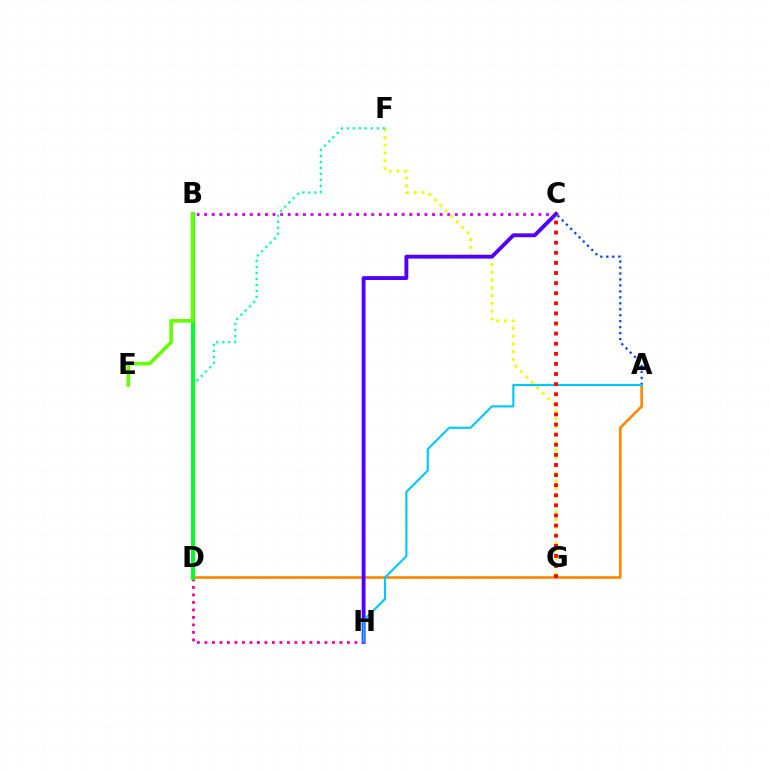{('B', 'C'): [{'color': '#d600ff', 'line_style': 'dotted', 'thickness': 2.06}], ('D', 'H'): [{'color': '#ff00a0', 'line_style': 'dotted', 'thickness': 2.04}], ('F', 'G'): [{'color': '#eeff00', 'line_style': 'dotted', 'thickness': 2.1}], ('D', 'F'): [{'color': '#00ffaf', 'line_style': 'dotted', 'thickness': 1.63}], ('A', 'D'): [{'color': '#ff8800', 'line_style': 'solid', 'thickness': 1.92}], ('B', 'D'): [{'color': '#00ff27', 'line_style': 'solid', 'thickness': 2.84}], ('A', 'C'): [{'color': '#003fff', 'line_style': 'dotted', 'thickness': 1.62}], ('C', 'H'): [{'color': '#4f00ff', 'line_style': 'solid', 'thickness': 2.78}], ('A', 'H'): [{'color': '#00c7ff', 'line_style': 'solid', 'thickness': 1.54}], ('C', 'G'): [{'color': '#ff0000', 'line_style': 'dotted', 'thickness': 2.75}], ('B', 'E'): [{'color': '#66ff00', 'line_style': 'solid', 'thickness': 2.6}]}